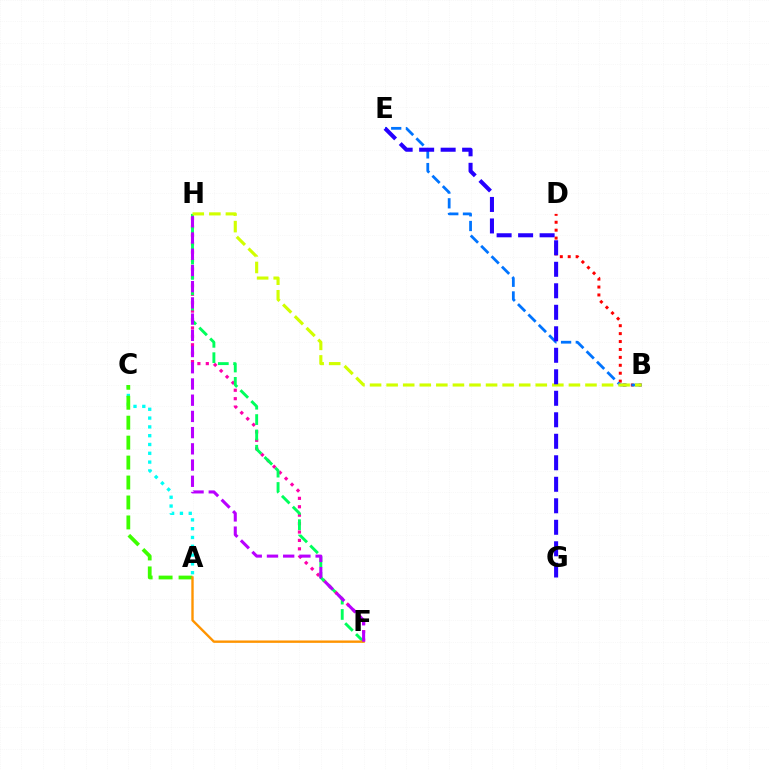{('B', 'D'): [{'color': '#ff0000', 'line_style': 'dotted', 'thickness': 2.15}], ('F', 'H'): [{'color': '#ff00ac', 'line_style': 'dotted', 'thickness': 2.29}, {'color': '#00ff5c', 'line_style': 'dashed', 'thickness': 2.09}, {'color': '#b900ff', 'line_style': 'dashed', 'thickness': 2.2}], ('A', 'C'): [{'color': '#00fff6', 'line_style': 'dotted', 'thickness': 2.39}, {'color': '#3dff00', 'line_style': 'dashed', 'thickness': 2.71}], ('B', 'E'): [{'color': '#0074ff', 'line_style': 'dashed', 'thickness': 2.0}], ('B', 'H'): [{'color': '#d1ff00', 'line_style': 'dashed', 'thickness': 2.25}], ('E', 'G'): [{'color': '#2500ff', 'line_style': 'dashed', 'thickness': 2.92}], ('A', 'F'): [{'color': '#ff9400', 'line_style': 'solid', 'thickness': 1.71}]}